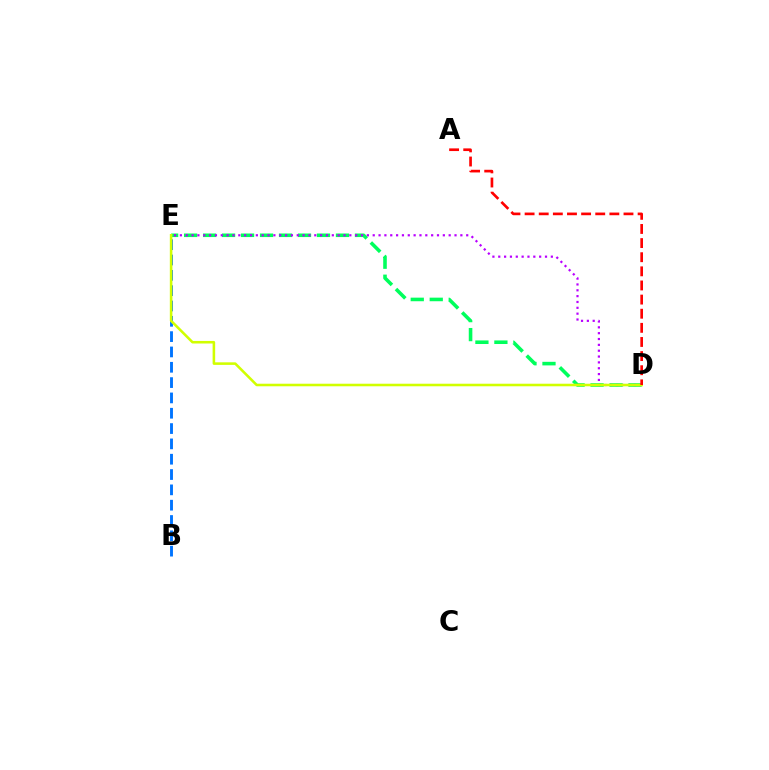{('B', 'E'): [{'color': '#0074ff', 'line_style': 'dashed', 'thickness': 2.08}], ('D', 'E'): [{'color': '#00ff5c', 'line_style': 'dashed', 'thickness': 2.58}, {'color': '#b900ff', 'line_style': 'dotted', 'thickness': 1.59}, {'color': '#d1ff00', 'line_style': 'solid', 'thickness': 1.85}], ('A', 'D'): [{'color': '#ff0000', 'line_style': 'dashed', 'thickness': 1.92}]}